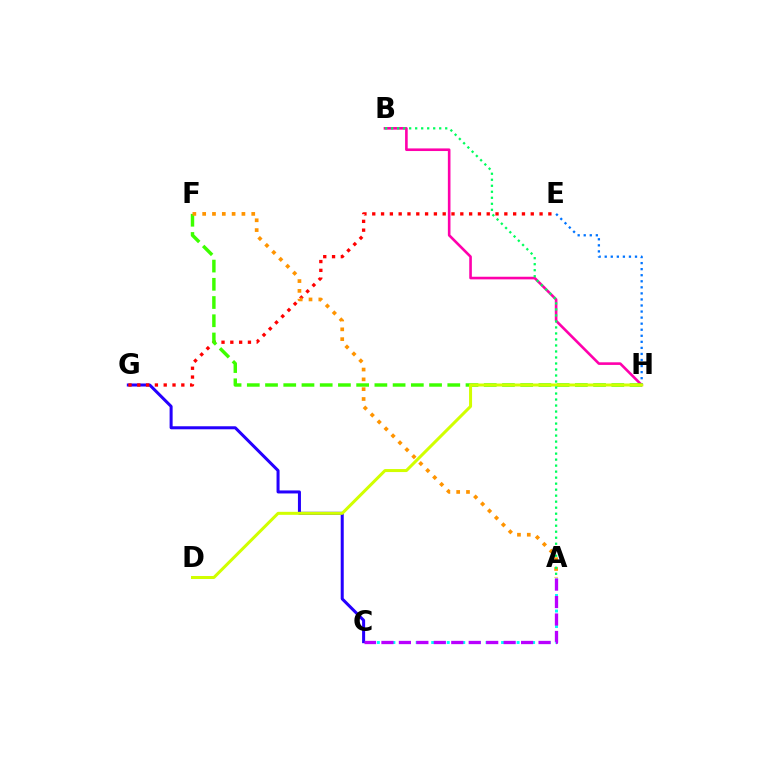{('C', 'G'): [{'color': '#2500ff', 'line_style': 'solid', 'thickness': 2.18}], ('E', 'H'): [{'color': '#0074ff', 'line_style': 'dotted', 'thickness': 1.65}], ('A', 'C'): [{'color': '#00fff6', 'line_style': 'dotted', 'thickness': 2.11}, {'color': '#b900ff', 'line_style': 'dashed', 'thickness': 2.37}], ('E', 'G'): [{'color': '#ff0000', 'line_style': 'dotted', 'thickness': 2.39}], ('B', 'H'): [{'color': '#ff00ac', 'line_style': 'solid', 'thickness': 1.88}], ('F', 'H'): [{'color': '#3dff00', 'line_style': 'dashed', 'thickness': 2.48}], ('D', 'H'): [{'color': '#d1ff00', 'line_style': 'solid', 'thickness': 2.17}], ('A', 'F'): [{'color': '#ff9400', 'line_style': 'dotted', 'thickness': 2.67}], ('A', 'B'): [{'color': '#00ff5c', 'line_style': 'dotted', 'thickness': 1.63}]}